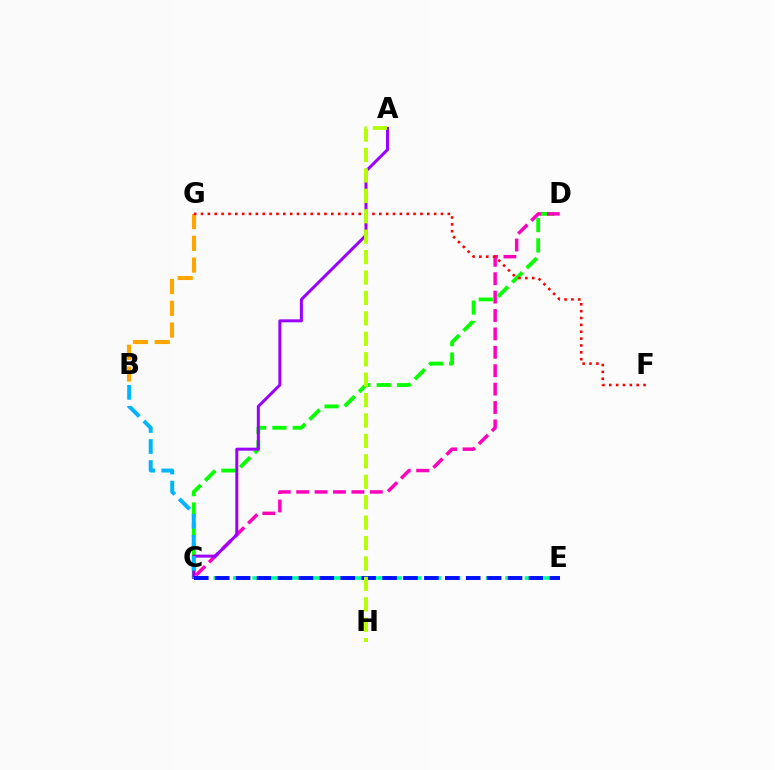{('C', 'E'): [{'color': '#00ff9d', 'line_style': 'dashed', 'thickness': 2.64}, {'color': '#0010ff', 'line_style': 'dashed', 'thickness': 2.84}], ('C', 'D'): [{'color': '#08ff00', 'line_style': 'dashed', 'thickness': 2.76}, {'color': '#ff00bd', 'line_style': 'dashed', 'thickness': 2.5}], ('B', 'G'): [{'color': '#ffa500', 'line_style': 'dashed', 'thickness': 2.95}], ('A', 'C'): [{'color': '#9b00ff', 'line_style': 'solid', 'thickness': 2.16}], ('B', 'C'): [{'color': '#00b5ff', 'line_style': 'dashed', 'thickness': 2.86}], ('F', 'G'): [{'color': '#ff0000', 'line_style': 'dotted', 'thickness': 1.86}], ('A', 'H'): [{'color': '#b3ff00', 'line_style': 'dashed', 'thickness': 2.77}]}